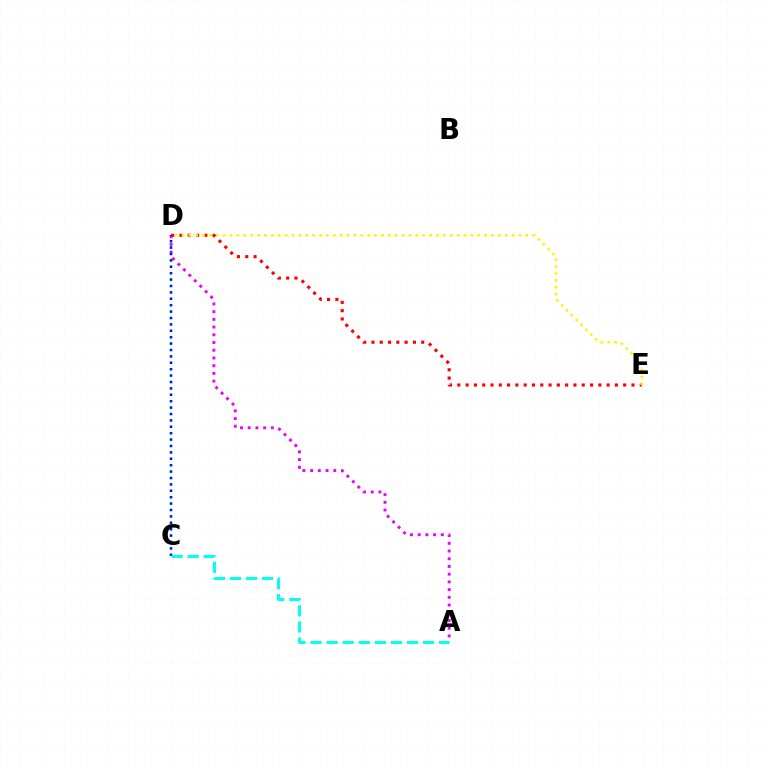{('C', 'D'): [{'color': '#08ff00', 'line_style': 'dotted', 'thickness': 1.74}, {'color': '#0010ff', 'line_style': 'dotted', 'thickness': 1.74}], ('D', 'E'): [{'color': '#ff0000', 'line_style': 'dotted', 'thickness': 2.25}, {'color': '#fcf500', 'line_style': 'dotted', 'thickness': 1.87}], ('A', 'D'): [{'color': '#ee00ff', 'line_style': 'dotted', 'thickness': 2.1}], ('A', 'C'): [{'color': '#00fff6', 'line_style': 'dashed', 'thickness': 2.18}]}